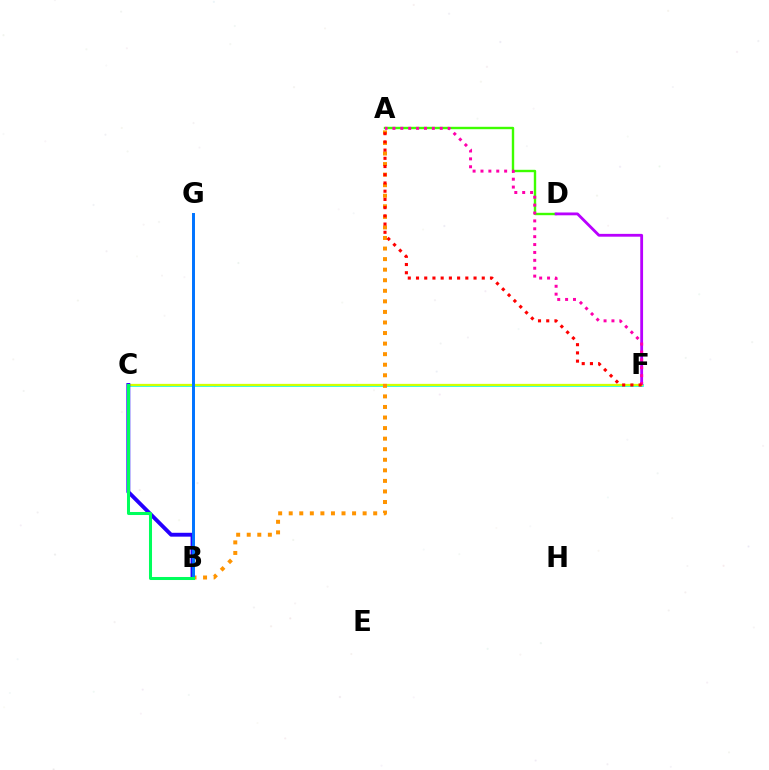{('A', 'D'): [{'color': '#3dff00', 'line_style': 'solid', 'thickness': 1.72}], ('D', 'F'): [{'color': '#b900ff', 'line_style': 'solid', 'thickness': 2.03}], ('C', 'F'): [{'color': '#00fff6', 'line_style': 'solid', 'thickness': 1.9}, {'color': '#d1ff00', 'line_style': 'solid', 'thickness': 1.63}], ('B', 'C'): [{'color': '#2500ff', 'line_style': 'solid', 'thickness': 2.79}, {'color': '#00ff5c', 'line_style': 'solid', 'thickness': 2.18}], ('A', 'B'): [{'color': '#ff9400', 'line_style': 'dotted', 'thickness': 2.87}], ('B', 'G'): [{'color': '#0074ff', 'line_style': 'solid', 'thickness': 2.13}], ('A', 'F'): [{'color': '#ff00ac', 'line_style': 'dotted', 'thickness': 2.14}, {'color': '#ff0000', 'line_style': 'dotted', 'thickness': 2.23}]}